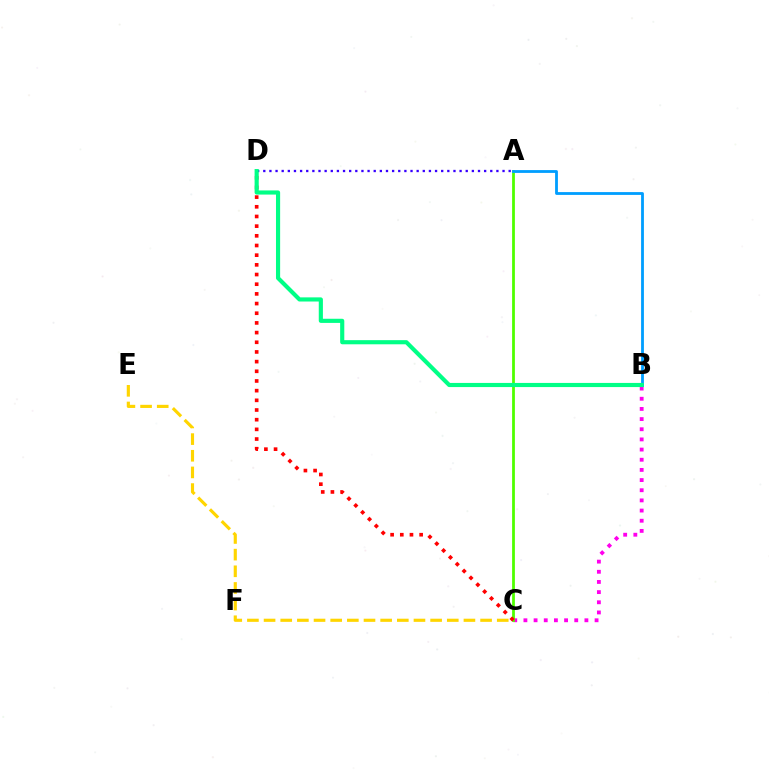{('B', 'C'): [{'color': '#ff00ed', 'line_style': 'dotted', 'thickness': 2.76}], ('A', 'C'): [{'color': '#4fff00', 'line_style': 'solid', 'thickness': 2.0}], ('C', 'E'): [{'color': '#ffd500', 'line_style': 'dashed', 'thickness': 2.26}], ('A', 'D'): [{'color': '#3700ff', 'line_style': 'dotted', 'thickness': 1.67}], ('A', 'B'): [{'color': '#009eff', 'line_style': 'solid', 'thickness': 2.03}], ('C', 'D'): [{'color': '#ff0000', 'line_style': 'dotted', 'thickness': 2.63}], ('B', 'D'): [{'color': '#00ff86', 'line_style': 'solid', 'thickness': 2.98}]}